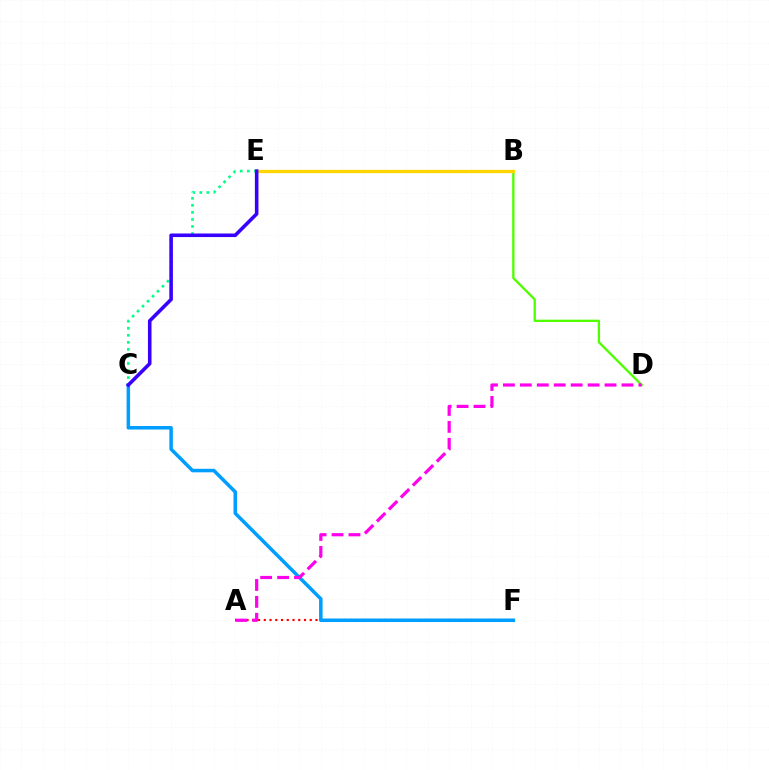{('B', 'D'): [{'color': '#4fff00', 'line_style': 'solid', 'thickness': 1.67}], ('B', 'E'): [{'color': '#ffd500', 'line_style': 'solid', 'thickness': 2.39}], ('A', 'F'): [{'color': '#ff0000', 'line_style': 'dotted', 'thickness': 1.56}], ('C', 'E'): [{'color': '#00ff86', 'line_style': 'dotted', 'thickness': 1.91}, {'color': '#3700ff', 'line_style': 'solid', 'thickness': 2.57}], ('C', 'F'): [{'color': '#009eff', 'line_style': 'solid', 'thickness': 2.54}], ('A', 'D'): [{'color': '#ff00ed', 'line_style': 'dashed', 'thickness': 2.3}]}